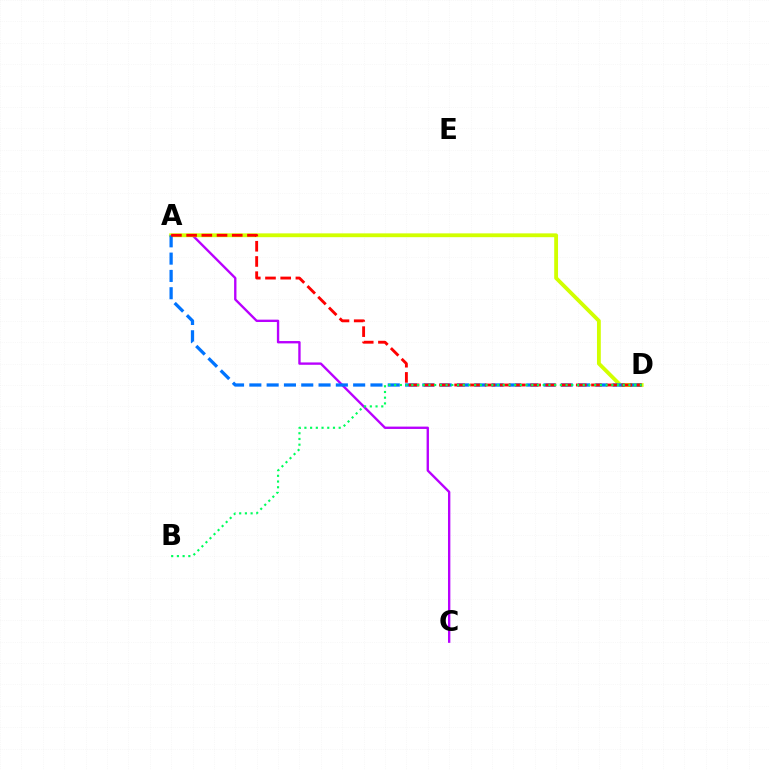{('A', 'C'): [{'color': '#b900ff', 'line_style': 'solid', 'thickness': 1.7}], ('A', 'D'): [{'color': '#d1ff00', 'line_style': 'solid', 'thickness': 2.75}, {'color': '#0074ff', 'line_style': 'dashed', 'thickness': 2.35}, {'color': '#ff0000', 'line_style': 'dashed', 'thickness': 2.07}], ('B', 'D'): [{'color': '#00ff5c', 'line_style': 'dotted', 'thickness': 1.55}]}